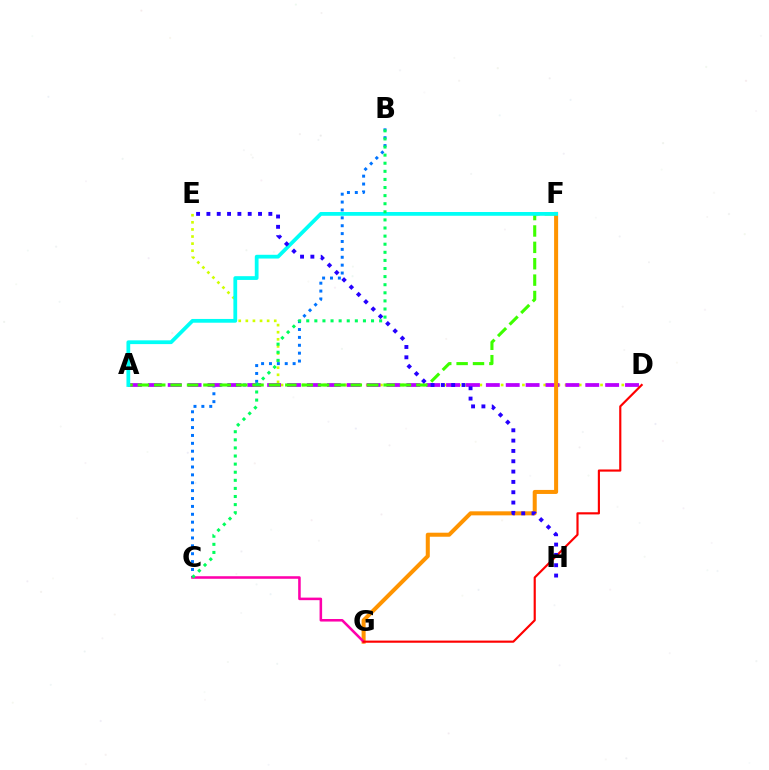{('B', 'C'): [{'color': '#0074ff', 'line_style': 'dotted', 'thickness': 2.14}, {'color': '#00ff5c', 'line_style': 'dotted', 'thickness': 2.2}], ('D', 'E'): [{'color': '#d1ff00', 'line_style': 'dotted', 'thickness': 1.93}], ('A', 'D'): [{'color': '#b900ff', 'line_style': 'dashed', 'thickness': 2.7}], ('F', 'G'): [{'color': '#ff9400', 'line_style': 'solid', 'thickness': 2.9}], ('C', 'G'): [{'color': '#ff00ac', 'line_style': 'solid', 'thickness': 1.84}], ('A', 'F'): [{'color': '#3dff00', 'line_style': 'dashed', 'thickness': 2.23}, {'color': '#00fff6', 'line_style': 'solid', 'thickness': 2.71}], ('D', 'G'): [{'color': '#ff0000', 'line_style': 'solid', 'thickness': 1.56}], ('E', 'H'): [{'color': '#2500ff', 'line_style': 'dotted', 'thickness': 2.81}]}